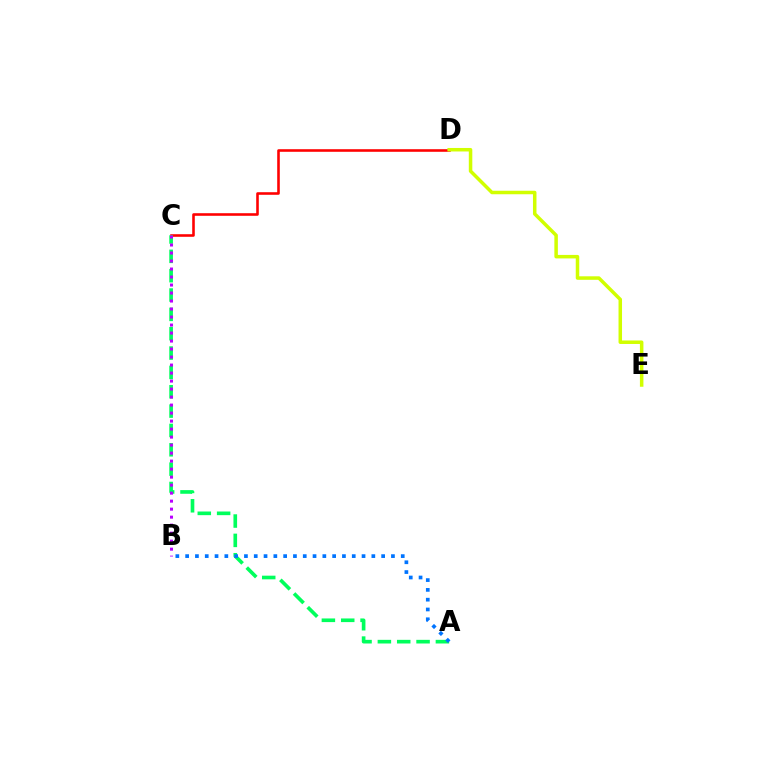{('C', 'D'): [{'color': '#ff0000', 'line_style': 'solid', 'thickness': 1.86}], ('A', 'C'): [{'color': '#00ff5c', 'line_style': 'dashed', 'thickness': 2.63}], ('A', 'B'): [{'color': '#0074ff', 'line_style': 'dotted', 'thickness': 2.66}], ('D', 'E'): [{'color': '#d1ff00', 'line_style': 'solid', 'thickness': 2.53}], ('B', 'C'): [{'color': '#b900ff', 'line_style': 'dotted', 'thickness': 2.17}]}